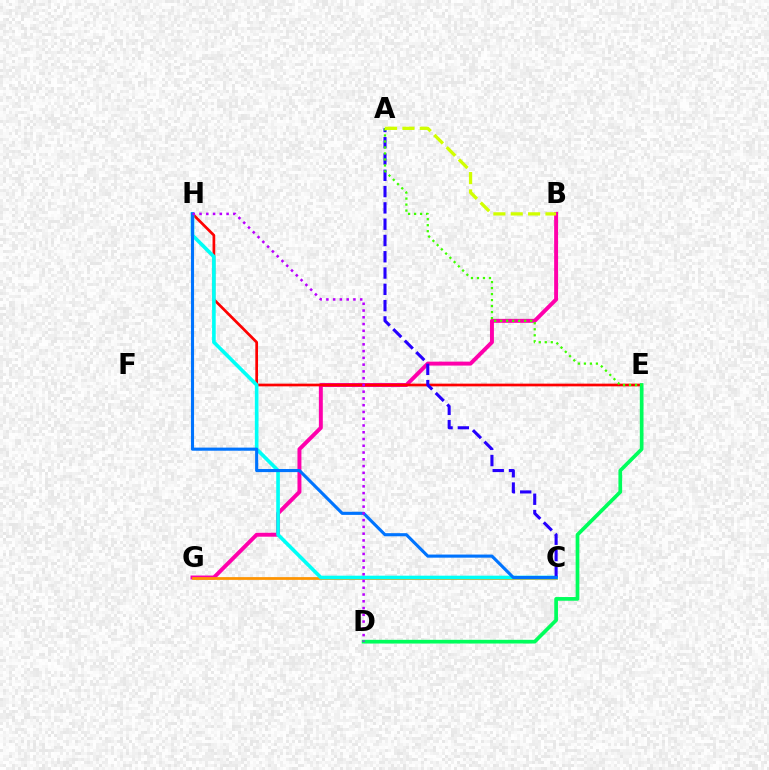{('B', 'G'): [{'color': '#ff00ac', 'line_style': 'solid', 'thickness': 2.84}], ('E', 'H'): [{'color': '#ff0000', 'line_style': 'solid', 'thickness': 1.95}], ('C', 'G'): [{'color': '#ff9400', 'line_style': 'solid', 'thickness': 1.98}], ('D', 'E'): [{'color': '#00ff5c', 'line_style': 'solid', 'thickness': 2.66}], ('C', 'H'): [{'color': '#00fff6', 'line_style': 'solid', 'thickness': 2.61}, {'color': '#0074ff', 'line_style': 'solid', 'thickness': 2.24}], ('A', 'C'): [{'color': '#2500ff', 'line_style': 'dashed', 'thickness': 2.21}], ('A', 'E'): [{'color': '#3dff00', 'line_style': 'dotted', 'thickness': 1.63}], ('D', 'H'): [{'color': '#b900ff', 'line_style': 'dotted', 'thickness': 1.84}], ('A', 'B'): [{'color': '#d1ff00', 'line_style': 'dashed', 'thickness': 2.36}]}